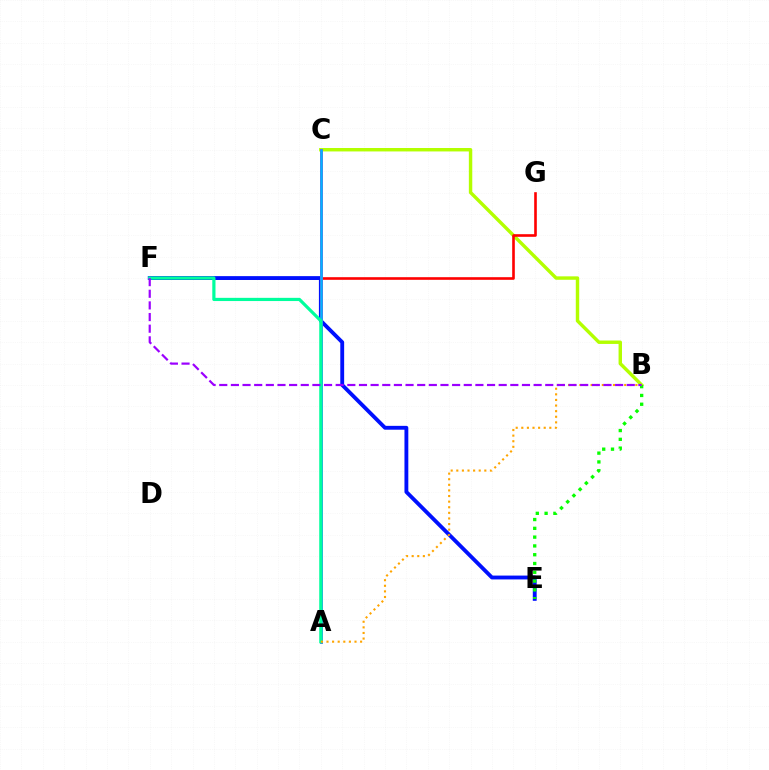{('B', 'C'): [{'color': '#b3ff00', 'line_style': 'solid', 'thickness': 2.47}], ('F', 'G'): [{'color': '#ff0000', 'line_style': 'solid', 'thickness': 1.89}], ('E', 'F'): [{'color': '#0010ff', 'line_style': 'solid', 'thickness': 2.77}], ('A', 'C'): [{'color': '#ff00bd', 'line_style': 'solid', 'thickness': 2.07}, {'color': '#00b5ff', 'line_style': 'solid', 'thickness': 1.86}], ('A', 'F'): [{'color': '#00ff9d', 'line_style': 'solid', 'thickness': 2.3}], ('B', 'E'): [{'color': '#08ff00', 'line_style': 'dotted', 'thickness': 2.39}], ('A', 'B'): [{'color': '#ffa500', 'line_style': 'dotted', 'thickness': 1.52}], ('B', 'F'): [{'color': '#9b00ff', 'line_style': 'dashed', 'thickness': 1.58}]}